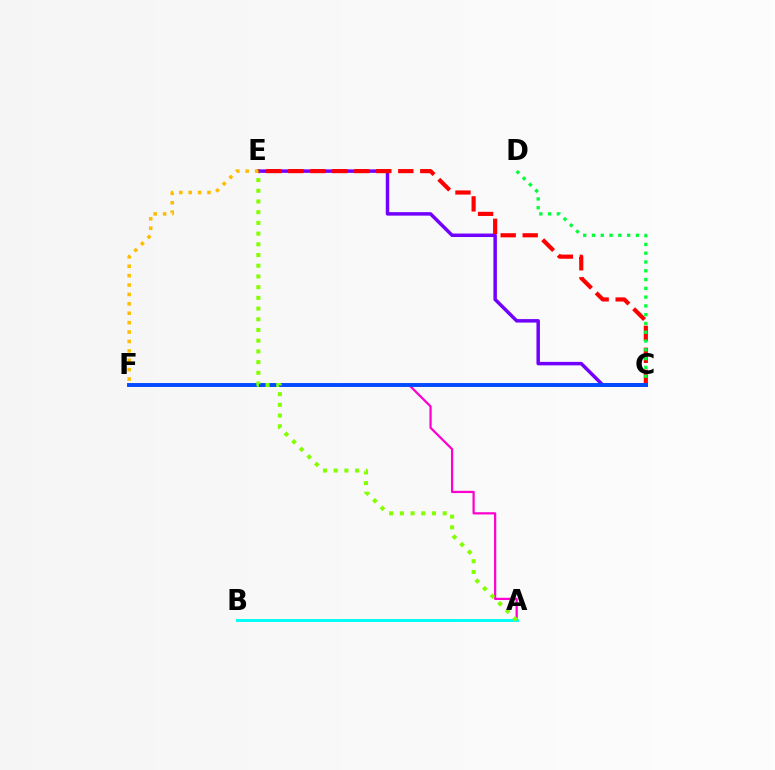{('C', 'E'): [{'color': '#7200ff', 'line_style': 'solid', 'thickness': 2.51}, {'color': '#ff0000', 'line_style': 'dashed', 'thickness': 2.99}], ('A', 'F'): [{'color': '#ff00cf', 'line_style': 'solid', 'thickness': 1.61}], ('C', 'D'): [{'color': '#00ff39', 'line_style': 'dotted', 'thickness': 2.39}], ('C', 'F'): [{'color': '#004bff', 'line_style': 'solid', 'thickness': 2.81}], ('A', 'B'): [{'color': '#00fff6', 'line_style': 'solid', 'thickness': 2.1}], ('E', 'F'): [{'color': '#ffbd00', 'line_style': 'dotted', 'thickness': 2.55}], ('A', 'E'): [{'color': '#84ff00', 'line_style': 'dotted', 'thickness': 2.91}]}